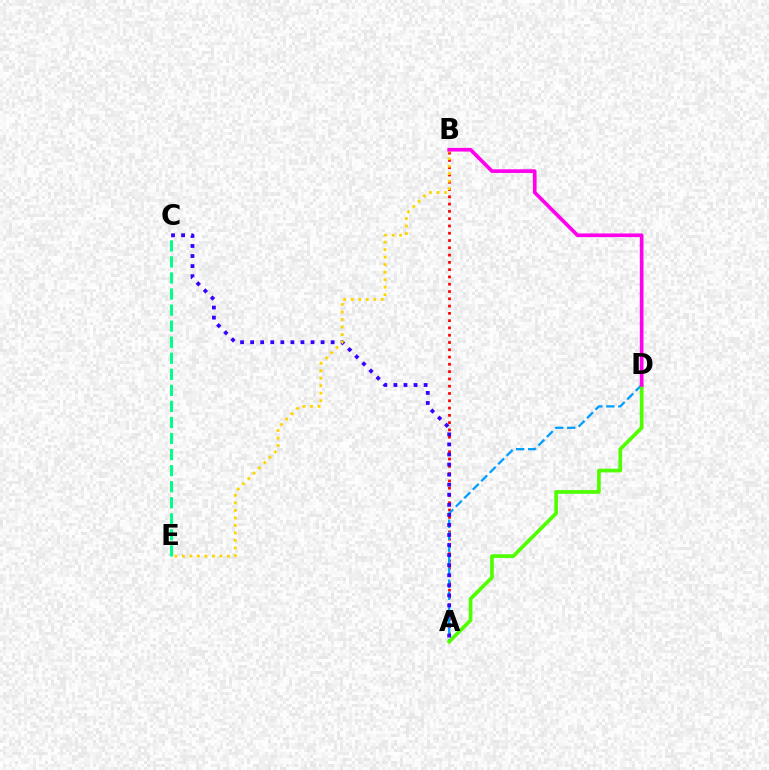{('A', 'B'): [{'color': '#ff0000', 'line_style': 'dotted', 'thickness': 1.98}], ('A', 'D'): [{'color': '#009eff', 'line_style': 'dashed', 'thickness': 1.63}, {'color': '#4fff00', 'line_style': 'solid', 'thickness': 2.66}], ('C', 'E'): [{'color': '#00ff86', 'line_style': 'dashed', 'thickness': 2.18}], ('A', 'C'): [{'color': '#3700ff', 'line_style': 'dotted', 'thickness': 2.73}], ('B', 'E'): [{'color': '#ffd500', 'line_style': 'dotted', 'thickness': 2.04}], ('B', 'D'): [{'color': '#ff00ed', 'line_style': 'solid', 'thickness': 2.64}]}